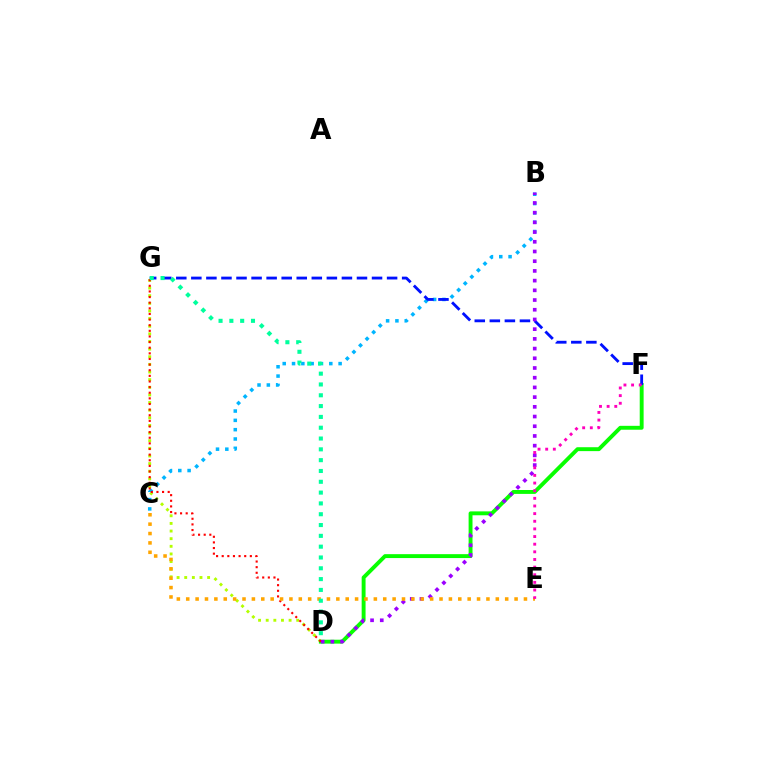{('D', 'G'): [{'color': '#b3ff00', 'line_style': 'dotted', 'thickness': 2.07}, {'color': '#ff0000', 'line_style': 'dotted', 'thickness': 1.53}, {'color': '#00ff9d', 'line_style': 'dotted', 'thickness': 2.94}], ('B', 'C'): [{'color': '#00b5ff', 'line_style': 'dotted', 'thickness': 2.53}], ('D', 'F'): [{'color': '#08ff00', 'line_style': 'solid', 'thickness': 2.81}], ('F', 'G'): [{'color': '#0010ff', 'line_style': 'dashed', 'thickness': 2.05}], ('B', 'D'): [{'color': '#9b00ff', 'line_style': 'dotted', 'thickness': 2.64}], ('C', 'E'): [{'color': '#ffa500', 'line_style': 'dotted', 'thickness': 2.55}], ('E', 'F'): [{'color': '#ff00bd', 'line_style': 'dotted', 'thickness': 2.08}]}